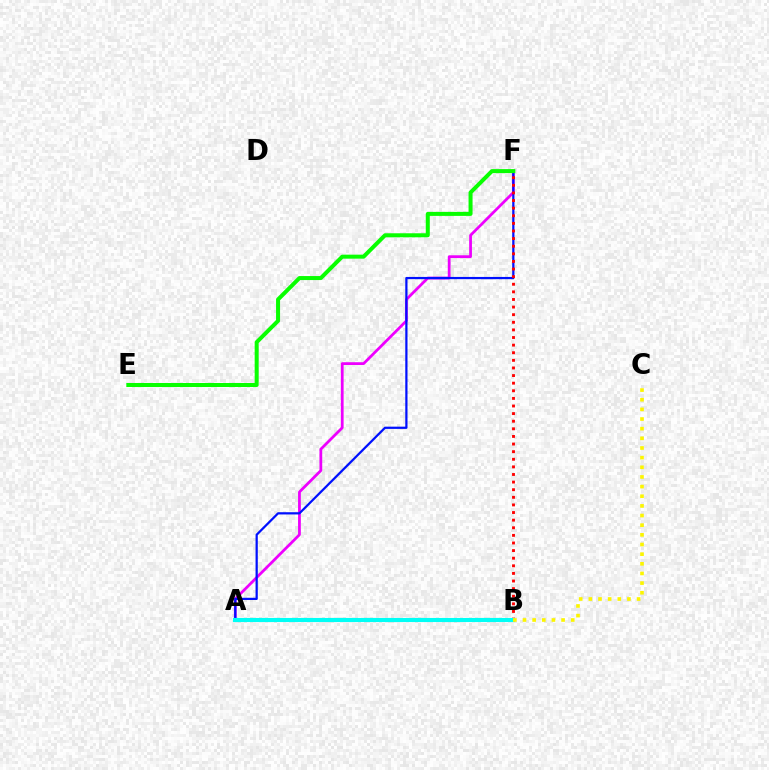{('A', 'F'): [{'color': '#ee00ff', 'line_style': 'solid', 'thickness': 2.0}, {'color': '#0010ff', 'line_style': 'solid', 'thickness': 1.61}], ('B', 'F'): [{'color': '#ff0000', 'line_style': 'dotted', 'thickness': 2.07}], ('A', 'B'): [{'color': '#00fff6', 'line_style': 'solid', 'thickness': 2.96}], ('E', 'F'): [{'color': '#08ff00', 'line_style': 'solid', 'thickness': 2.89}], ('B', 'C'): [{'color': '#fcf500', 'line_style': 'dotted', 'thickness': 2.62}]}